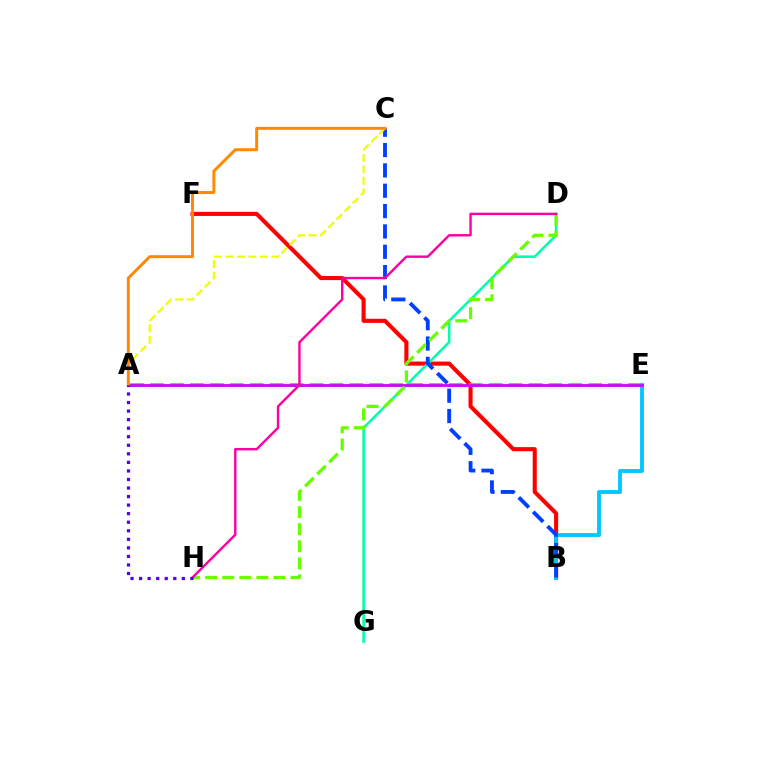{('B', 'F'): [{'color': '#ff0000', 'line_style': 'solid', 'thickness': 2.94}], ('D', 'G'): [{'color': '#00ffaf', 'line_style': 'solid', 'thickness': 1.85}], ('B', 'E'): [{'color': '#00c7ff', 'line_style': 'solid', 'thickness': 2.78}], ('A', 'E'): [{'color': '#00ff27', 'line_style': 'dashed', 'thickness': 2.71}, {'color': '#d600ff', 'line_style': 'solid', 'thickness': 2.03}], ('B', 'C'): [{'color': '#003fff', 'line_style': 'dashed', 'thickness': 2.76}], ('D', 'H'): [{'color': '#66ff00', 'line_style': 'dashed', 'thickness': 2.32}, {'color': '#ff00a0', 'line_style': 'solid', 'thickness': 1.74}], ('A', 'C'): [{'color': '#eeff00', 'line_style': 'dashed', 'thickness': 1.56}, {'color': '#ff8800', 'line_style': 'solid', 'thickness': 2.13}], ('A', 'H'): [{'color': '#4f00ff', 'line_style': 'dotted', 'thickness': 2.32}]}